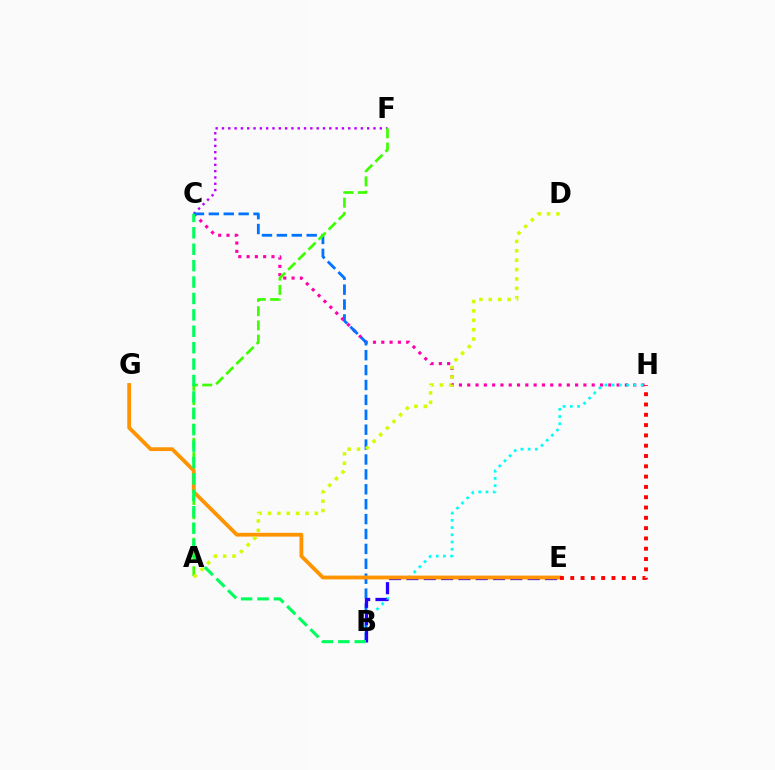{('C', 'H'): [{'color': '#ff00ac', 'line_style': 'dotted', 'thickness': 2.25}], ('B', 'H'): [{'color': '#00fff6', 'line_style': 'dotted', 'thickness': 1.97}], ('C', 'F'): [{'color': '#b900ff', 'line_style': 'dotted', 'thickness': 1.72}], ('B', 'C'): [{'color': '#0074ff', 'line_style': 'dashed', 'thickness': 2.02}, {'color': '#00ff5c', 'line_style': 'dashed', 'thickness': 2.23}], ('B', 'E'): [{'color': '#2500ff', 'line_style': 'dashed', 'thickness': 2.35}], ('A', 'F'): [{'color': '#3dff00', 'line_style': 'dashed', 'thickness': 1.94}], ('E', 'G'): [{'color': '#ff9400', 'line_style': 'solid', 'thickness': 2.73}], ('A', 'D'): [{'color': '#d1ff00', 'line_style': 'dotted', 'thickness': 2.55}], ('E', 'H'): [{'color': '#ff0000', 'line_style': 'dotted', 'thickness': 2.8}]}